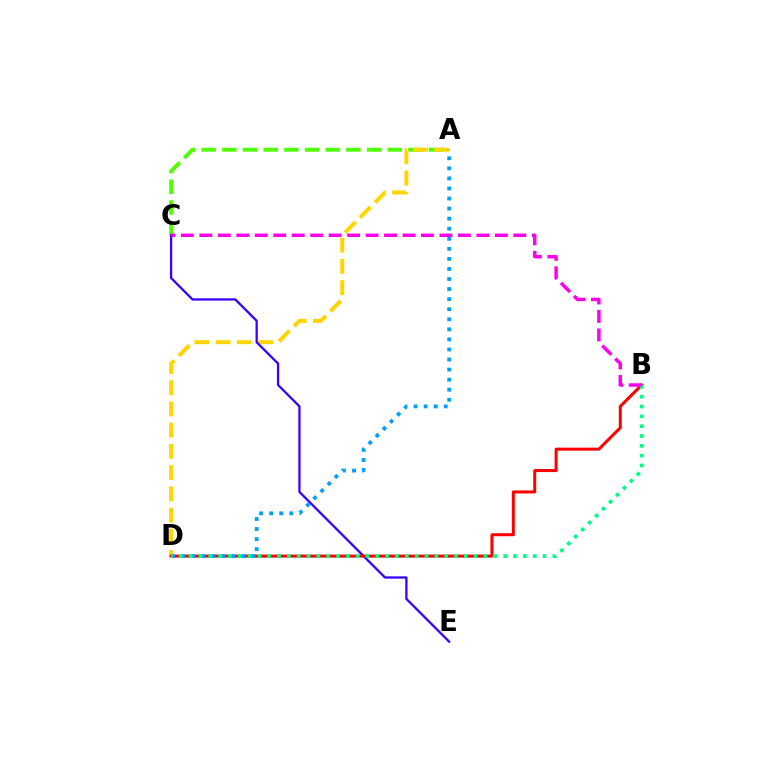{('A', 'C'): [{'color': '#4fff00', 'line_style': 'dashed', 'thickness': 2.81}], ('A', 'D'): [{'color': '#ffd500', 'line_style': 'dashed', 'thickness': 2.88}, {'color': '#009eff', 'line_style': 'dotted', 'thickness': 2.73}], ('C', 'E'): [{'color': '#3700ff', 'line_style': 'solid', 'thickness': 1.64}], ('B', 'D'): [{'color': '#ff0000', 'line_style': 'solid', 'thickness': 2.17}, {'color': '#00ff86', 'line_style': 'dotted', 'thickness': 2.67}], ('B', 'C'): [{'color': '#ff00ed', 'line_style': 'dashed', 'thickness': 2.51}]}